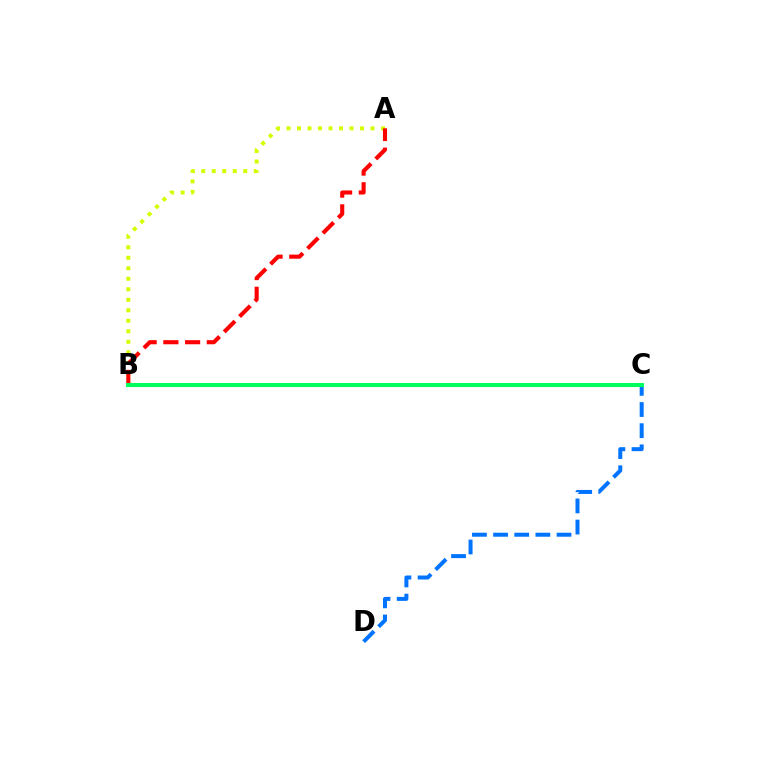{('A', 'B'): [{'color': '#d1ff00', 'line_style': 'dotted', 'thickness': 2.85}, {'color': '#ff0000', 'line_style': 'dashed', 'thickness': 2.95}], ('B', 'C'): [{'color': '#b900ff', 'line_style': 'solid', 'thickness': 1.97}, {'color': '#00ff5c', 'line_style': 'solid', 'thickness': 2.94}], ('C', 'D'): [{'color': '#0074ff', 'line_style': 'dashed', 'thickness': 2.87}]}